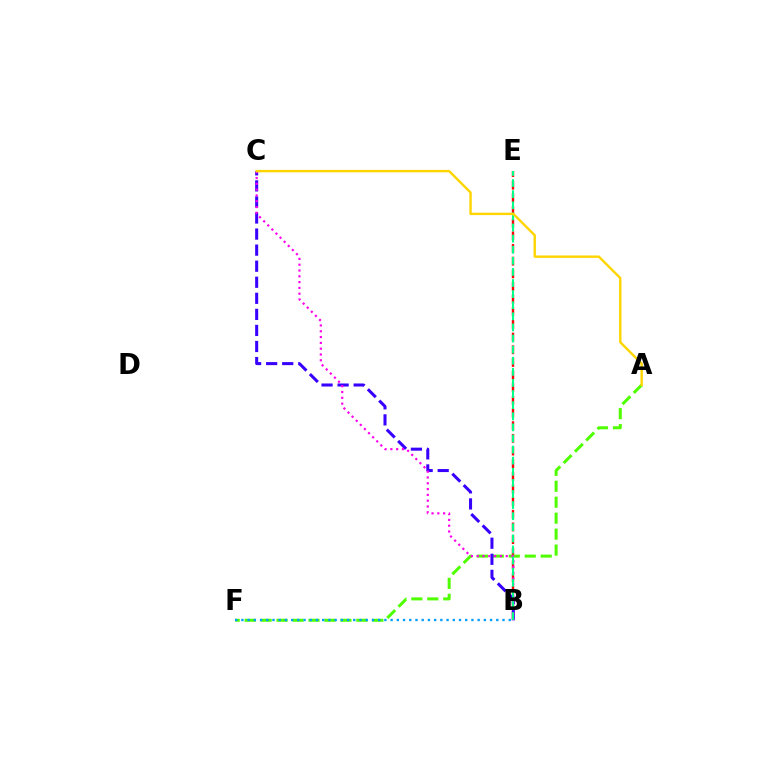{('B', 'E'): [{'color': '#ff0000', 'line_style': 'dashed', 'thickness': 1.72}, {'color': '#00ff86', 'line_style': 'dashed', 'thickness': 1.51}], ('A', 'F'): [{'color': '#4fff00', 'line_style': 'dashed', 'thickness': 2.17}], ('B', 'F'): [{'color': '#009eff', 'line_style': 'dotted', 'thickness': 1.69}], ('B', 'C'): [{'color': '#3700ff', 'line_style': 'dashed', 'thickness': 2.18}, {'color': '#ff00ed', 'line_style': 'dotted', 'thickness': 1.58}], ('A', 'C'): [{'color': '#ffd500', 'line_style': 'solid', 'thickness': 1.73}]}